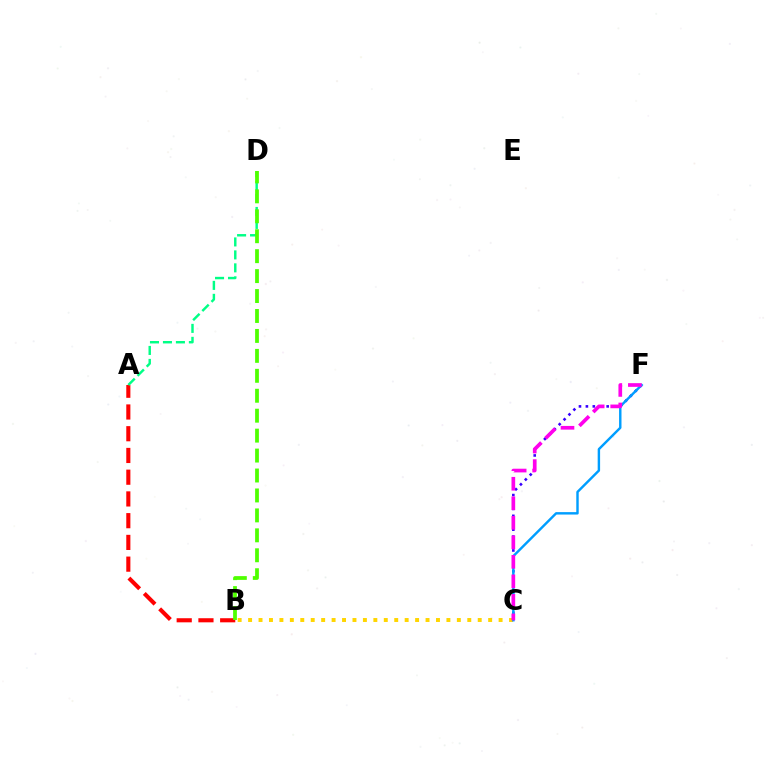{('A', 'B'): [{'color': '#ff0000', 'line_style': 'dashed', 'thickness': 2.95}], ('C', 'F'): [{'color': '#3700ff', 'line_style': 'dotted', 'thickness': 1.88}, {'color': '#009eff', 'line_style': 'solid', 'thickness': 1.75}, {'color': '#ff00ed', 'line_style': 'dashed', 'thickness': 2.65}], ('A', 'D'): [{'color': '#00ff86', 'line_style': 'dashed', 'thickness': 1.76}], ('B', 'D'): [{'color': '#4fff00', 'line_style': 'dashed', 'thickness': 2.71}], ('B', 'C'): [{'color': '#ffd500', 'line_style': 'dotted', 'thickness': 2.84}]}